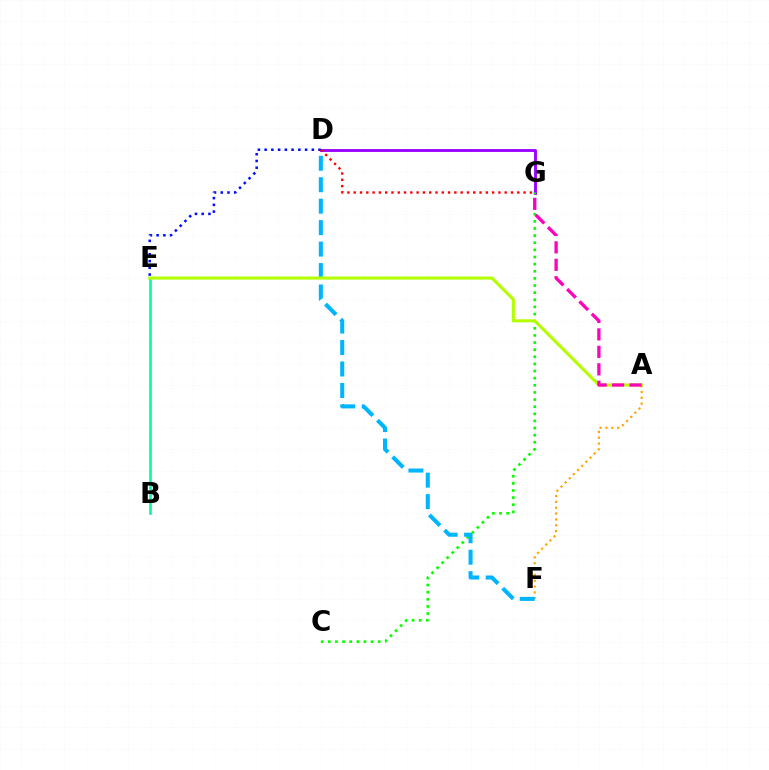{('A', 'F'): [{'color': '#ffa500', 'line_style': 'dotted', 'thickness': 1.59}], ('B', 'E'): [{'color': '#00ff9d', 'line_style': 'solid', 'thickness': 1.92}], ('D', 'G'): [{'color': '#9b00ff', 'line_style': 'solid', 'thickness': 2.06}, {'color': '#ff0000', 'line_style': 'dotted', 'thickness': 1.71}], ('C', 'G'): [{'color': '#08ff00', 'line_style': 'dotted', 'thickness': 1.94}], ('D', 'E'): [{'color': '#0010ff', 'line_style': 'dotted', 'thickness': 1.83}], ('D', 'F'): [{'color': '#00b5ff', 'line_style': 'dashed', 'thickness': 2.92}], ('A', 'E'): [{'color': '#b3ff00', 'line_style': 'solid', 'thickness': 2.21}], ('A', 'G'): [{'color': '#ff00bd', 'line_style': 'dashed', 'thickness': 2.37}]}